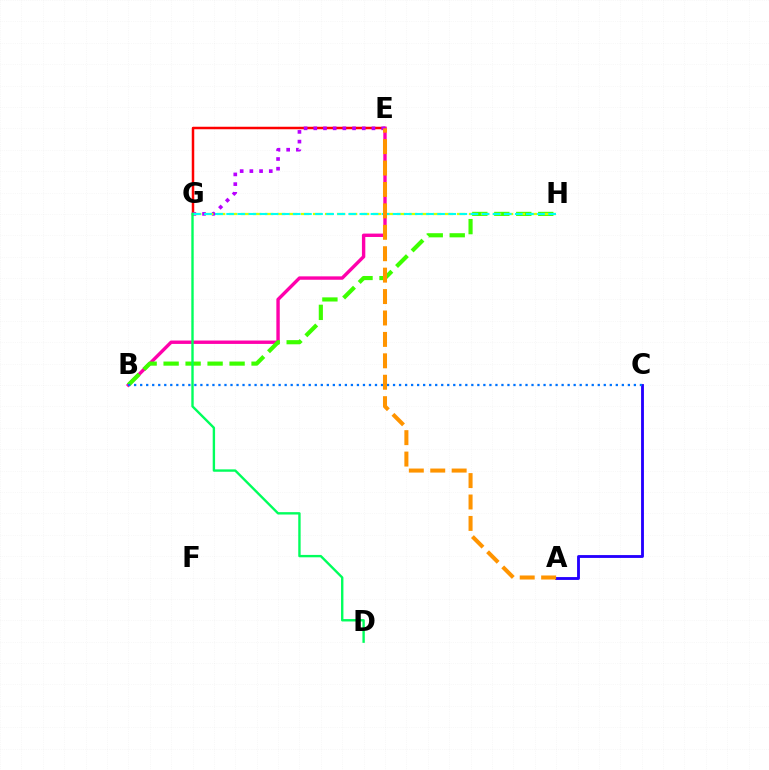{('E', 'G'): [{'color': '#ff0000', 'line_style': 'solid', 'thickness': 1.79}, {'color': '#b900ff', 'line_style': 'dotted', 'thickness': 2.64}], ('B', 'E'): [{'color': '#ff00ac', 'line_style': 'solid', 'thickness': 2.44}], ('A', 'C'): [{'color': '#2500ff', 'line_style': 'solid', 'thickness': 2.05}], ('B', 'H'): [{'color': '#3dff00', 'line_style': 'dashed', 'thickness': 2.99}], ('G', 'H'): [{'color': '#d1ff00', 'line_style': 'dashed', 'thickness': 1.63}, {'color': '#00fff6', 'line_style': 'dashed', 'thickness': 1.51}], ('B', 'C'): [{'color': '#0074ff', 'line_style': 'dotted', 'thickness': 1.64}], ('A', 'E'): [{'color': '#ff9400', 'line_style': 'dashed', 'thickness': 2.91}], ('D', 'G'): [{'color': '#00ff5c', 'line_style': 'solid', 'thickness': 1.71}]}